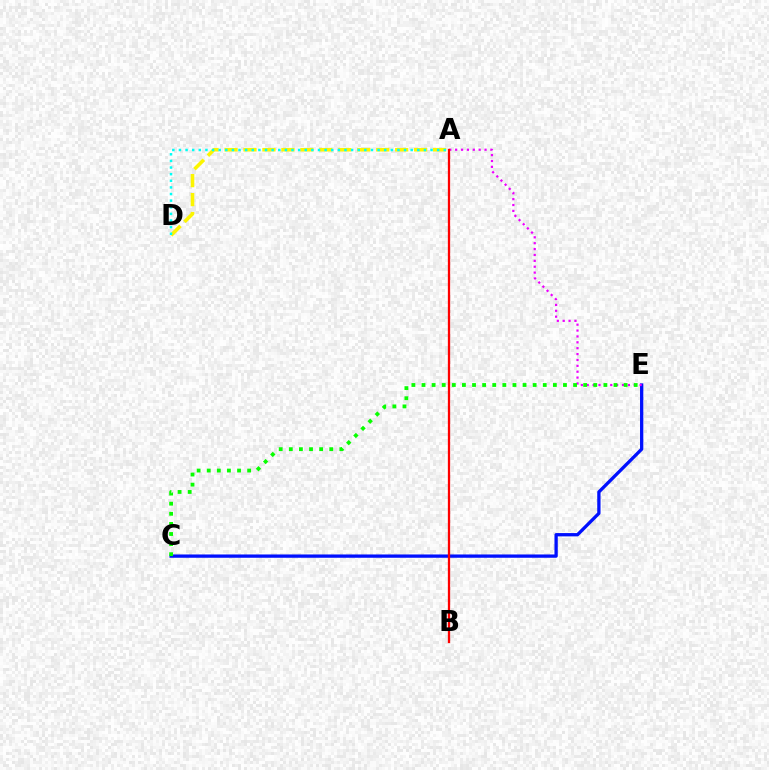{('A', 'D'): [{'color': '#fcf500', 'line_style': 'dashed', 'thickness': 2.58}, {'color': '#00fff6', 'line_style': 'dotted', 'thickness': 1.8}], ('C', 'E'): [{'color': '#0010ff', 'line_style': 'solid', 'thickness': 2.37}, {'color': '#08ff00', 'line_style': 'dotted', 'thickness': 2.75}], ('A', 'E'): [{'color': '#ee00ff', 'line_style': 'dotted', 'thickness': 1.6}], ('A', 'B'): [{'color': '#ff0000', 'line_style': 'solid', 'thickness': 1.65}]}